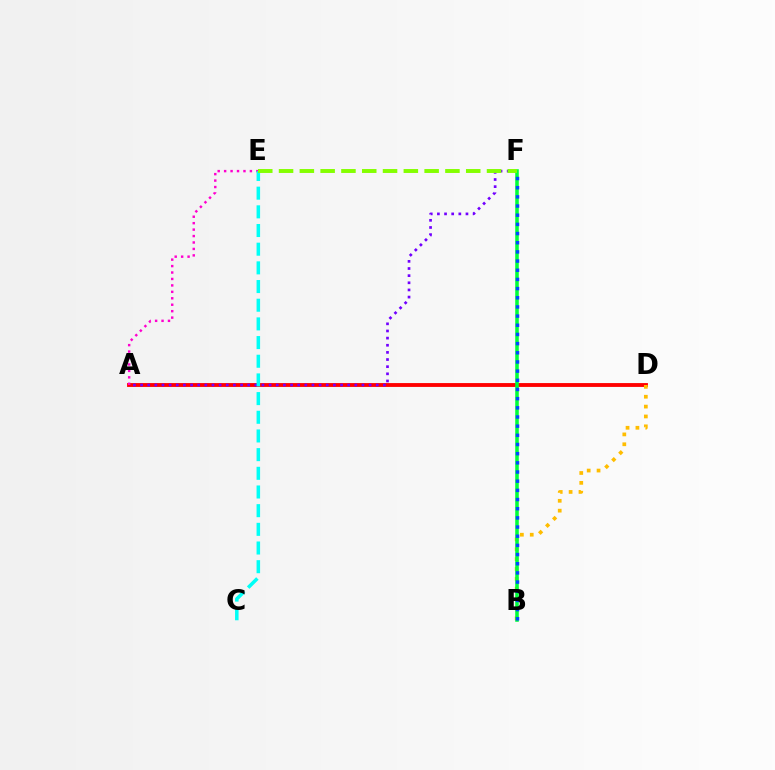{('A', 'D'): [{'color': '#ff0000', 'line_style': 'solid', 'thickness': 2.77}], ('A', 'E'): [{'color': '#ff00cf', 'line_style': 'dotted', 'thickness': 1.75}], ('B', 'D'): [{'color': '#ffbd00', 'line_style': 'dotted', 'thickness': 2.68}], ('A', 'F'): [{'color': '#7200ff', 'line_style': 'dotted', 'thickness': 1.94}], ('B', 'F'): [{'color': '#00ff39', 'line_style': 'solid', 'thickness': 2.57}, {'color': '#004bff', 'line_style': 'dotted', 'thickness': 2.49}], ('C', 'E'): [{'color': '#00fff6', 'line_style': 'dashed', 'thickness': 2.54}], ('E', 'F'): [{'color': '#84ff00', 'line_style': 'dashed', 'thickness': 2.83}]}